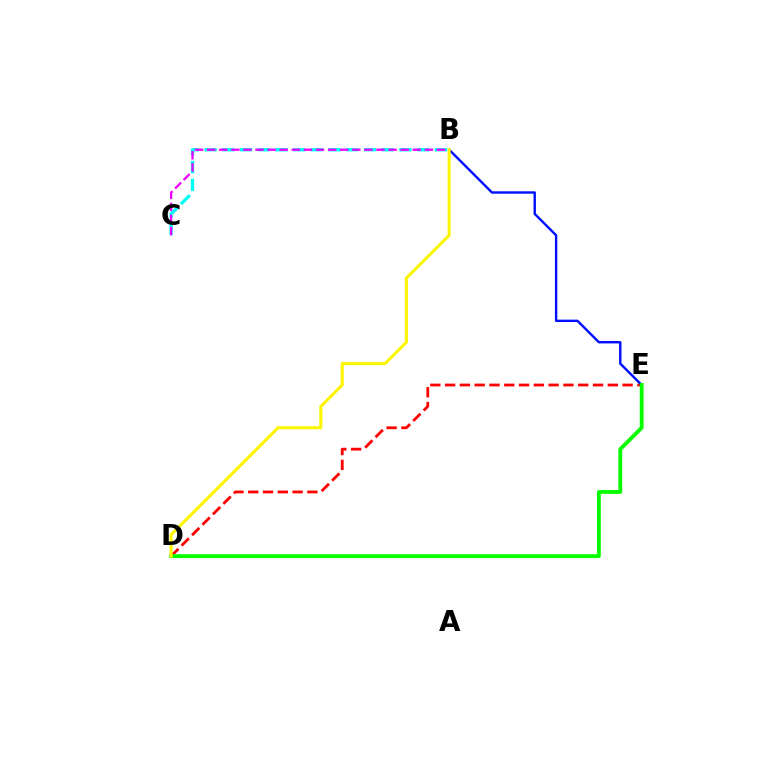{('D', 'E'): [{'color': '#ff0000', 'line_style': 'dashed', 'thickness': 2.01}, {'color': '#08ff00', 'line_style': 'solid', 'thickness': 2.76}], ('B', 'C'): [{'color': '#00fff6', 'line_style': 'dashed', 'thickness': 2.41}, {'color': '#ee00ff', 'line_style': 'dashed', 'thickness': 1.64}], ('B', 'E'): [{'color': '#0010ff', 'line_style': 'solid', 'thickness': 1.73}], ('B', 'D'): [{'color': '#fcf500', 'line_style': 'solid', 'thickness': 2.21}]}